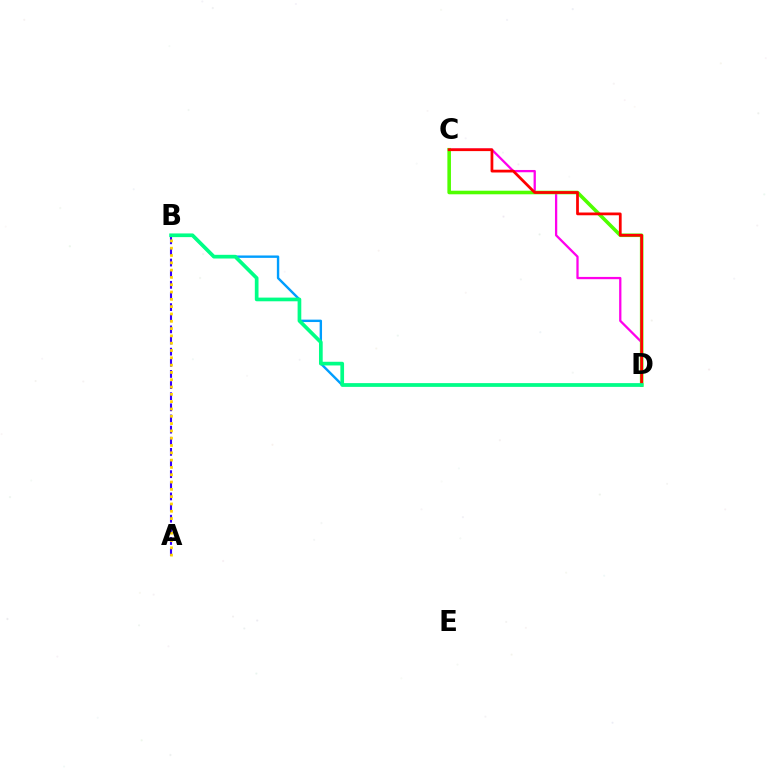{('C', 'D'): [{'color': '#ff00ed', 'line_style': 'solid', 'thickness': 1.64}, {'color': '#4fff00', 'line_style': 'solid', 'thickness': 2.57}, {'color': '#ff0000', 'line_style': 'solid', 'thickness': 1.98}], ('B', 'D'): [{'color': '#009eff', 'line_style': 'solid', 'thickness': 1.72}, {'color': '#00ff86', 'line_style': 'solid', 'thickness': 2.66}], ('A', 'B'): [{'color': '#3700ff', 'line_style': 'dashed', 'thickness': 1.51}, {'color': '#ffd500', 'line_style': 'dotted', 'thickness': 1.99}]}